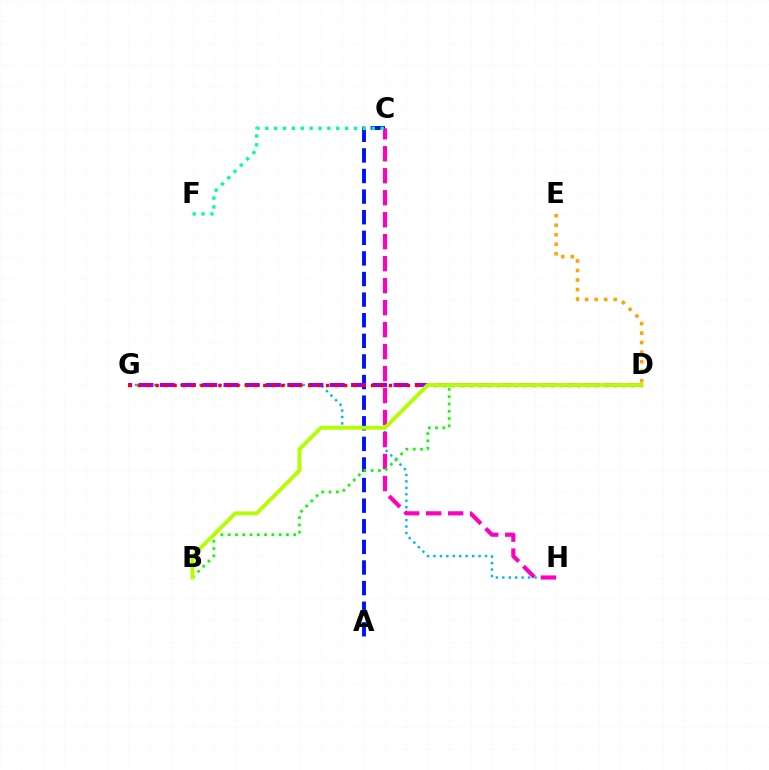{('G', 'H'): [{'color': '#00b5ff', 'line_style': 'dotted', 'thickness': 1.75}], ('A', 'C'): [{'color': '#0010ff', 'line_style': 'dashed', 'thickness': 2.8}], ('C', 'H'): [{'color': '#ff00bd', 'line_style': 'dashed', 'thickness': 2.99}], ('D', 'E'): [{'color': '#ffa500', 'line_style': 'dotted', 'thickness': 2.59}], ('C', 'F'): [{'color': '#00ff9d', 'line_style': 'dotted', 'thickness': 2.41}], ('B', 'D'): [{'color': '#08ff00', 'line_style': 'dotted', 'thickness': 1.98}, {'color': '#b3ff00', 'line_style': 'solid', 'thickness': 2.8}], ('D', 'G'): [{'color': '#9b00ff', 'line_style': 'dashed', 'thickness': 2.89}, {'color': '#ff0000', 'line_style': 'dotted', 'thickness': 2.44}]}